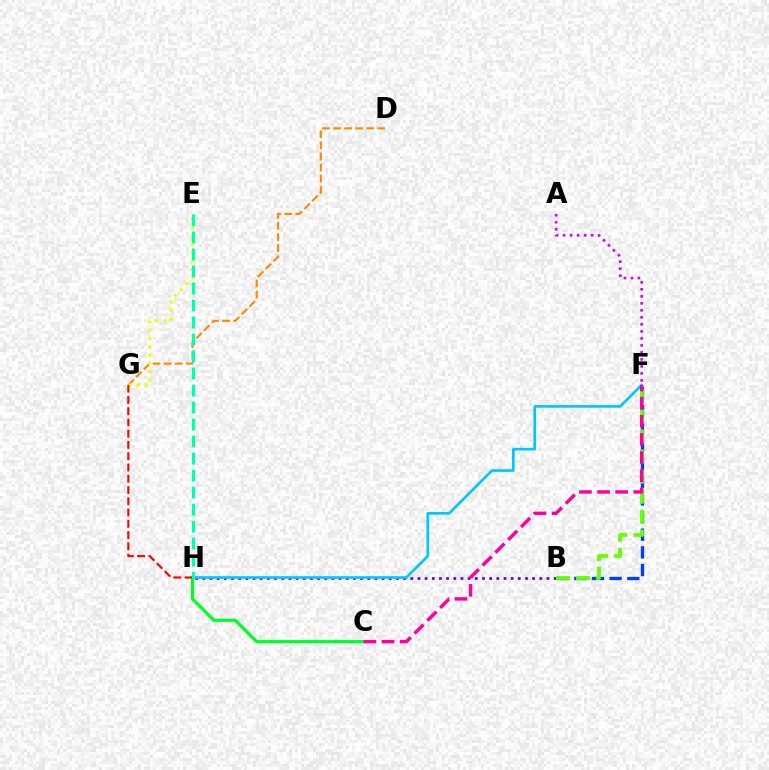{('A', 'F'): [{'color': '#d600ff', 'line_style': 'dotted', 'thickness': 1.9}], ('B', 'H'): [{'color': '#4f00ff', 'line_style': 'dotted', 'thickness': 1.95}], ('B', 'F'): [{'color': '#003fff', 'line_style': 'dashed', 'thickness': 2.4}, {'color': '#66ff00', 'line_style': 'dashed', 'thickness': 2.72}], ('F', 'H'): [{'color': '#00c7ff', 'line_style': 'solid', 'thickness': 1.91}], ('D', 'G'): [{'color': '#ff8800', 'line_style': 'dashed', 'thickness': 1.5}], ('C', 'H'): [{'color': '#00ff27', 'line_style': 'solid', 'thickness': 2.3}], ('E', 'G'): [{'color': '#eeff00', 'line_style': 'dotted', 'thickness': 2.25}], ('C', 'F'): [{'color': '#ff00a0', 'line_style': 'dashed', 'thickness': 2.46}], ('G', 'H'): [{'color': '#ff0000', 'line_style': 'dashed', 'thickness': 1.53}], ('E', 'H'): [{'color': '#00ffaf', 'line_style': 'dashed', 'thickness': 2.31}]}